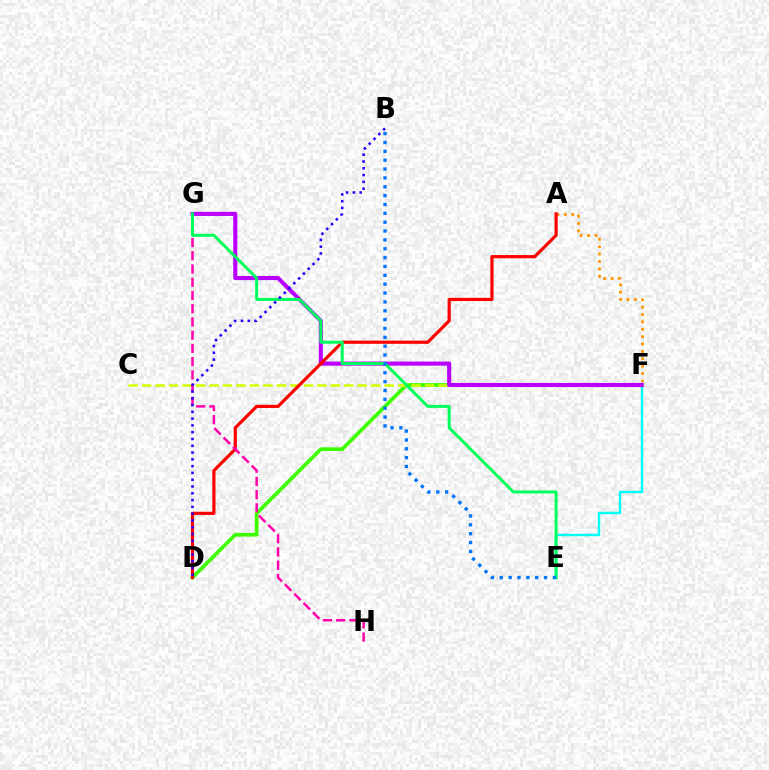{('D', 'F'): [{'color': '#3dff00', 'line_style': 'solid', 'thickness': 2.68}], ('C', 'F'): [{'color': '#d1ff00', 'line_style': 'dashed', 'thickness': 1.83}], ('E', 'F'): [{'color': '#00fff6', 'line_style': 'solid', 'thickness': 1.76}], ('A', 'F'): [{'color': '#ff9400', 'line_style': 'dotted', 'thickness': 2.01}], ('F', 'G'): [{'color': '#b900ff', 'line_style': 'solid', 'thickness': 2.95}], ('A', 'D'): [{'color': '#ff0000', 'line_style': 'solid', 'thickness': 2.3}], ('G', 'H'): [{'color': '#ff00ac', 'line_style': 'dashed', 'thickness': 1.8}], ('E', 'G'): [{'color': '#00ff5c', 'line_style': 'solid', 'thickness': 2.15}], ('B', 'D'): [{'color': '#2500ff', 'line_style': 'dotted', 'thickness': 1.84}], ('B', 'E'): [{'color': '#0074ff', 'line_style': 'dotted', 'thickness': 2.41}]}